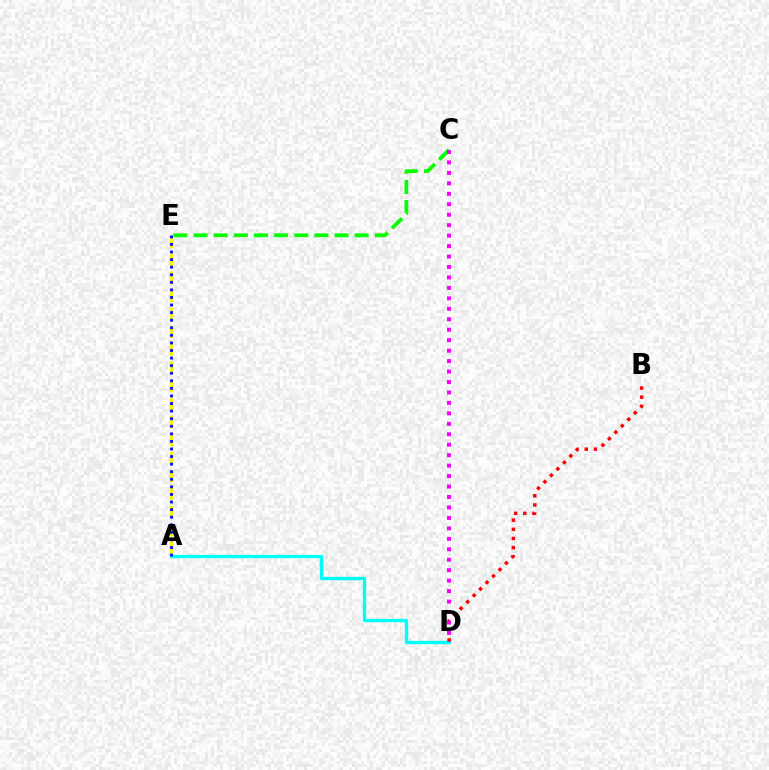{('A', 'D'): [{'color': '#00fff6', 'line_style': 'solid', 'thickness': 2.42}], ('B', 'D'): [{'color': '#ff0000', 'line_style': 'dotted', 'thickness': 2.49}], ('A', 'E'): [{'color': '#fcf500', 'line_style': 'dashed', 'thickness': 2.45}, {'color': '#0010ff', 'line_style': 'dotted', 'thickness': 2.06}], ('C', 'E'): [{'color': '#08ff00', 'line_style': 'dashed', 'thickness': 2.74}], ('C', 'D'): [{'color': '#ee00ff', 'line_style': 'dotted', 'thickness': 2.84}]}